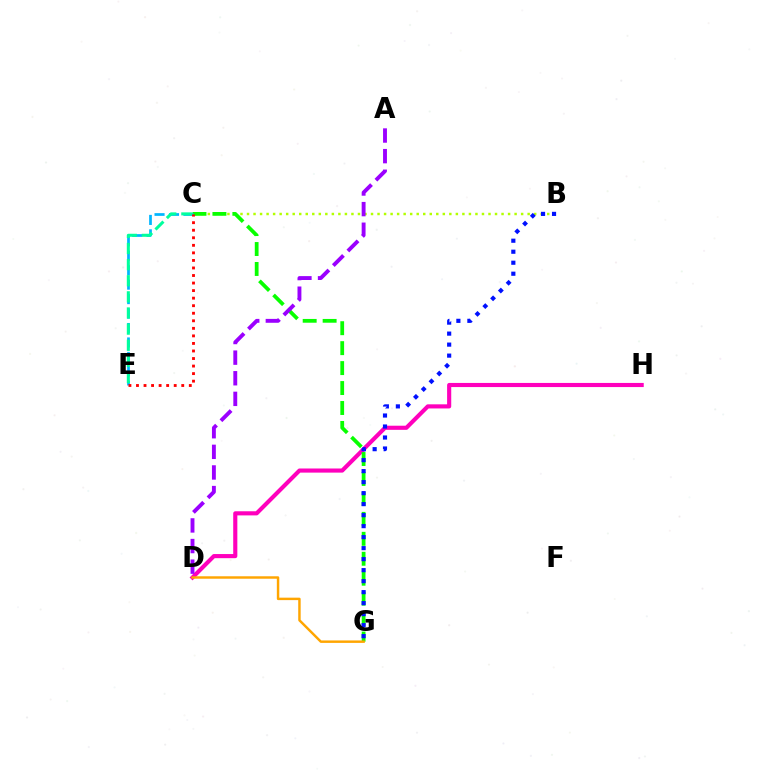{('D', 'H'): [{'color': '#ff00bd', 'line_style': 'solid', 'thickness': 2.97}], ('B', 'C'): [{'color': '#b3ff00', 'line_style': 'dotted', 'thickness': 1.77}], ('C', 'G'): [{'color': '#08ff00', 'line_style': 'dashed', 'thickness': 2.71}], ('B', 'G'): [{'color': '#0010ff', 'line_style': 'dotted', 'thickness': 2.99}], ('C', 'E'): [{'color': '#00b5ff', 'line_style': 'dashed', 'thickness': 1.96}, {'color': '#00ff9d', 'line_style': 'dashed', 'thickness': 2.19}, {'color': '#ff0000', 'line_style': 'dotted', 'thickness': 2.05}], ('D', 'G'): [{'color': '#ffa500', 'line_style': 'solid', 'thickness': 1.77}], ('A', 'D'): [{'color': '#9b00ff', 'line_style': 'dashed', 'thickness': 2.8}]}